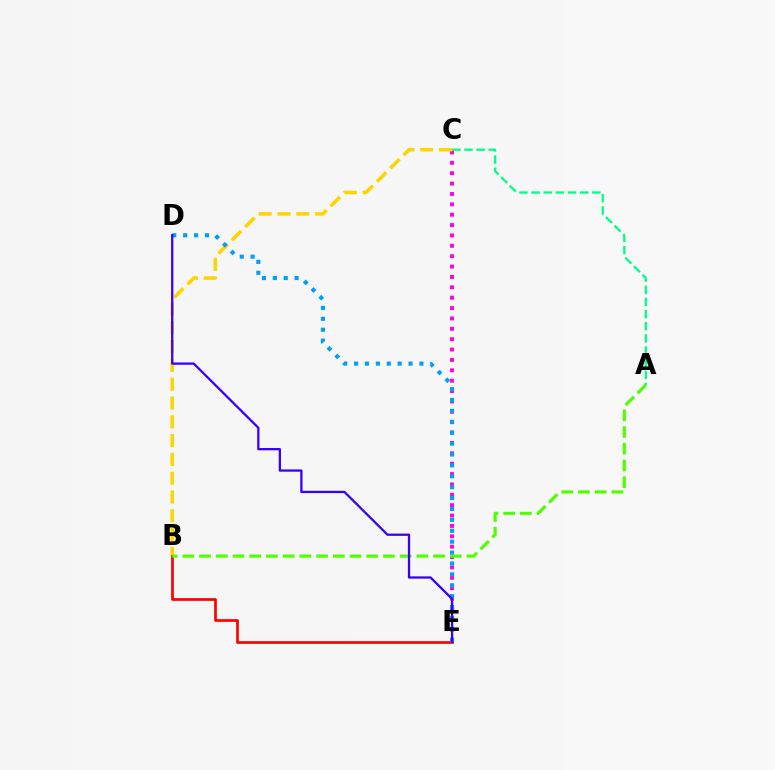{('C', 'E'): [{'color': '#ff00ed', 'line_style': 'dotted', 'thickness': 2.82}], ('B', 'C'): [{'color': '#ffd500', 'line_style': 'dashed', 'thickness': 2.55}], ('B', 'E'): [{'color': '#ff0000', 'line_style': 'solid', 'thickness': 1.94}], ('A', 'B'): [{'color': '#4fff00', 'line_style': 'dashed', 'thickness': 2.27}], ('A', 'C'): [{'color': '#00ff86', 'line_style': 'dashed', 'thickness': 1.65}], ('D', 'E'): [{'color': '#009eff', 'line_style': 'dotted', 'thickness': 2.96}, {'color': '#3700ff', 'line_style': 'solid', 'thickness': 1.64}]}